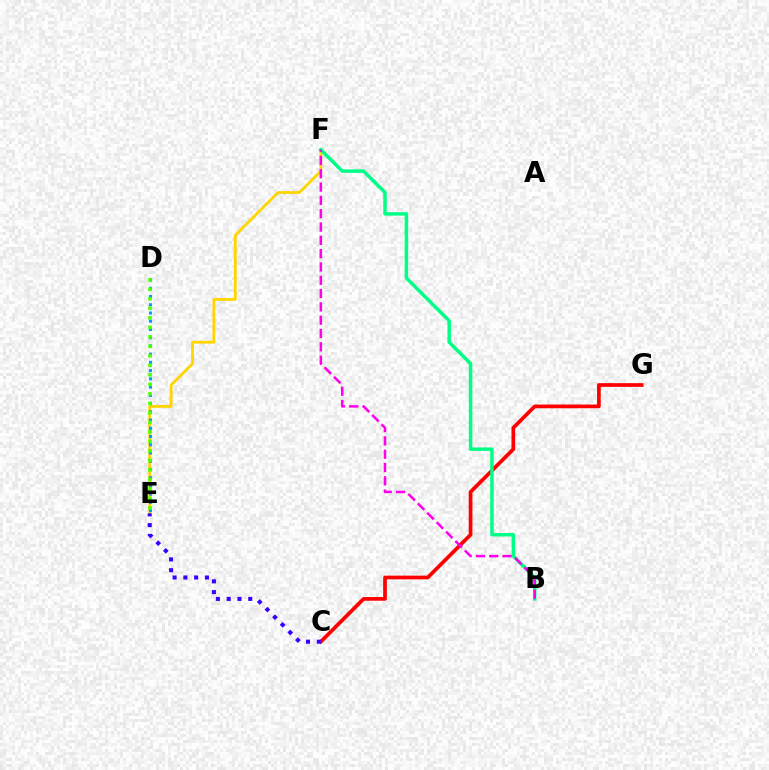{('C', 'G'): [{'color': '#ff0000', 'line_style': 'solid', 'thickness': 2.67}], ('E', 'F'): [{'color': '#ffd500', 'line_style': 'solid', 'thickness': 2.01}], ('B', 'F'): [{'color': '#00ff86', 'line_style': 'solid', 'thickness': 2.51}, {'color': '#ff00ed', 'line_style': 'dashed', 'thickness': 1.81}], ('C', 'E'): [{'color': '#3700ff', 'line_style': 'dotted', 'thickness': 2.93}], ('D', 'E'): [{'color': '#009eff', 'line_style': 'dotted', 'thickness': 2.24}, {'color': '#4fff00', 'line_style': 'dotted', 'thickness': 2.58}]}